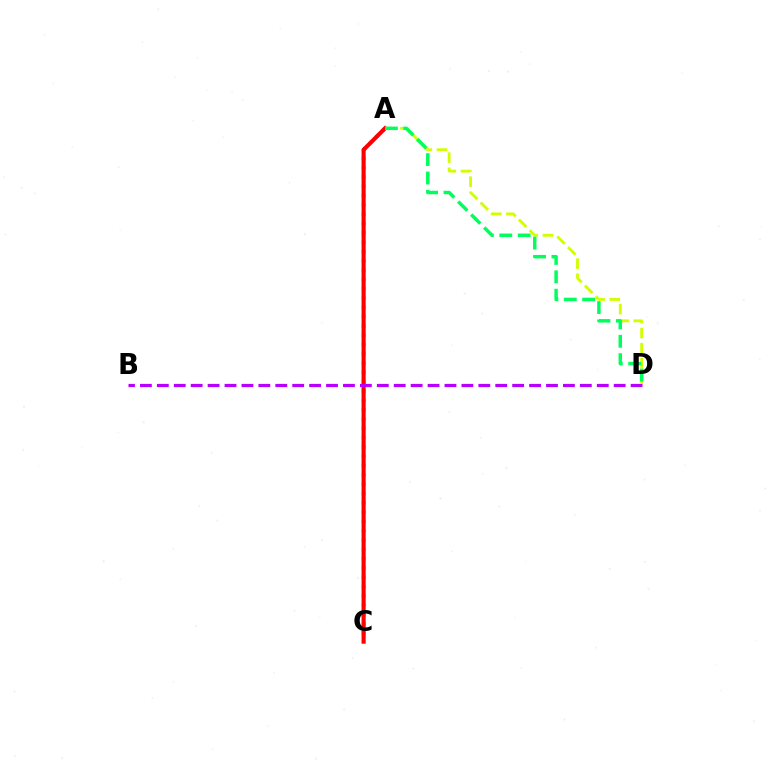{('A', 'D'): [{'color': '#d1ff00', 'line_style': 'dashed', 'thickness': 2.06}, {'color': '#00ff5c', 'line_style': 'dashed', 'thickness': 2.5}], ('A', 'C'): [{'color': '#0074ff', 'line_style': 'dotted', 'thickness': 2.53}, {'color': '#ff0000', 'line_style': 'solid', 'thickness': 2.96}], ('B', 'D'): [{'color': '#b900ff', 'line_style': 'dashed', 'thickness': 2.3}]}